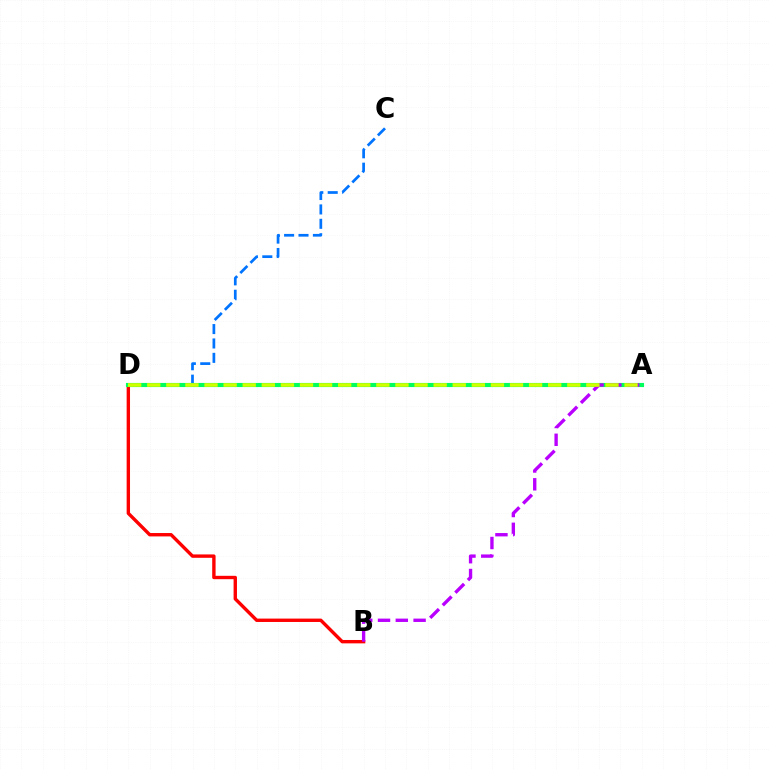{('B', 'D'): [{'color': '#ff0000', 'line_style': 'solid', 'thickness': 2.44}], ('C', 'D'): [{'color': '#0074ff', 'line_style': 'dashed', 'thickness': 1.96}], ('A', 'D'): [{'color': '#00ff5c', 'line_style': 'solid', 'thickness': 2.96}, {'color': '#d1ff00', 'line_style': 'dashed', 'thickness': 2.59}], ('A', 'B'): [{'color': '#b900ff', 'line_style': 'dashed', 'thickness': 2.42}]}